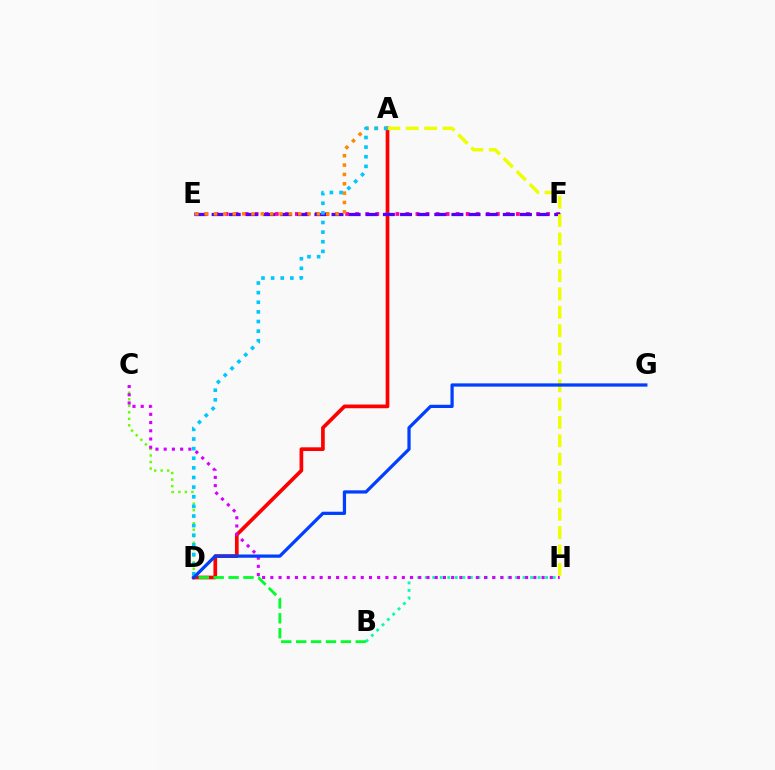{('A', 'D'): [{'color': '#ff0000', 'line_style': 'solid', 'thickness': 2.66}, {'color': '#00c7ff', 'line_style': 'dotted', 'thickness': 2.61}], ('E', 'F'): [{'color': '#ff00a0', 'line_style': 'dotted', 'thickness': 2.73}, {'color': '#4f00ff', 'line_style': 'dashed', 'thickness': 2.33}], ('A', 'H'): [{'color': '#eeff00', 'line_style': 'dashed', 'thickness': 2.49}], ('A', 'E'): [{'color': '#ff8800', 'line_style': 'dotted', 'thickness': 2.54}], ('B', 'H'): [{'color': '#00ffaf', 'line_style': 'dotted', 'thickness': 2.04}], ('B', 'D'): [{'color': '#00ff27', 'line_style': 'dashed', 'thickness': 2.02}], ('C', 'D'): [{'color': '#66ff00', 'line_style': 'dotted', 'thickness': 1.77}], ('C', 'H'): [{'color': '#d600ff', 'line_style': 'dotted', 'thickness': 2.23}], ('D', 'G'): [{'color': '#003fff', 'line_style': 'solid', 'thickness': 2.33}]}